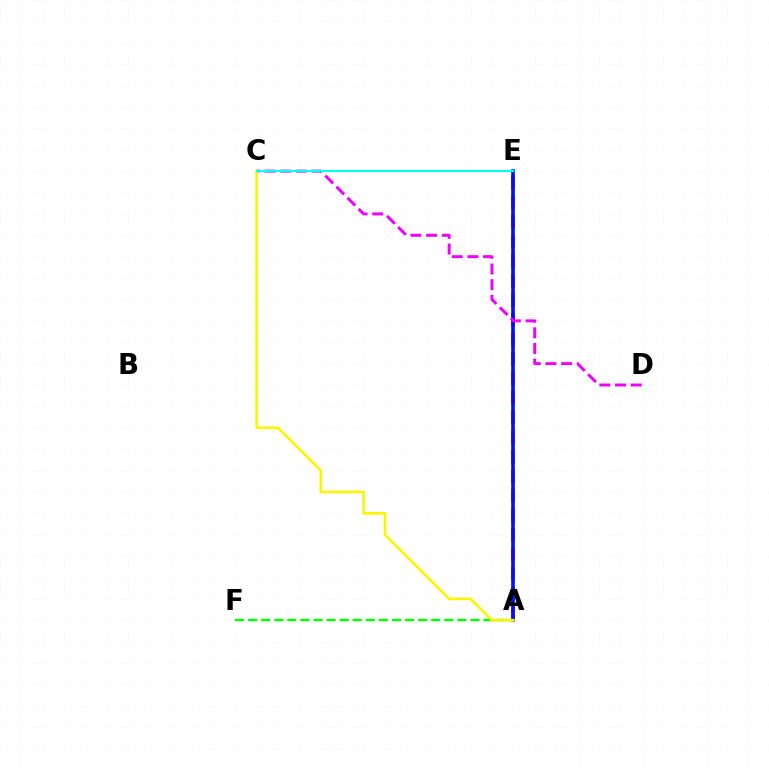{('A', 'E'): [{'color': '#ff0000', 'line_style': 'dashed', 'thickness': 2.66}, {'color': '#0010ff', 'line_style': 'solid', 'thickness': 2.6}], ('A', 'F'): [{'color': '#08ff00', 'line_style': 'dashed', 'thickness': 1.78}], ('C', 'D'): [{'color': '#ee00ff', 'line_style': 'dashed', 'thickness': 2.13}], ('A', 'C'): [{'color': '#fcf500', 'line_style': 'solid', 'thickness': 1.92}], ('C', 'E'): [{'color': '#00fff6', 'line_style': 'solid', 'thickness': 1.55}]}